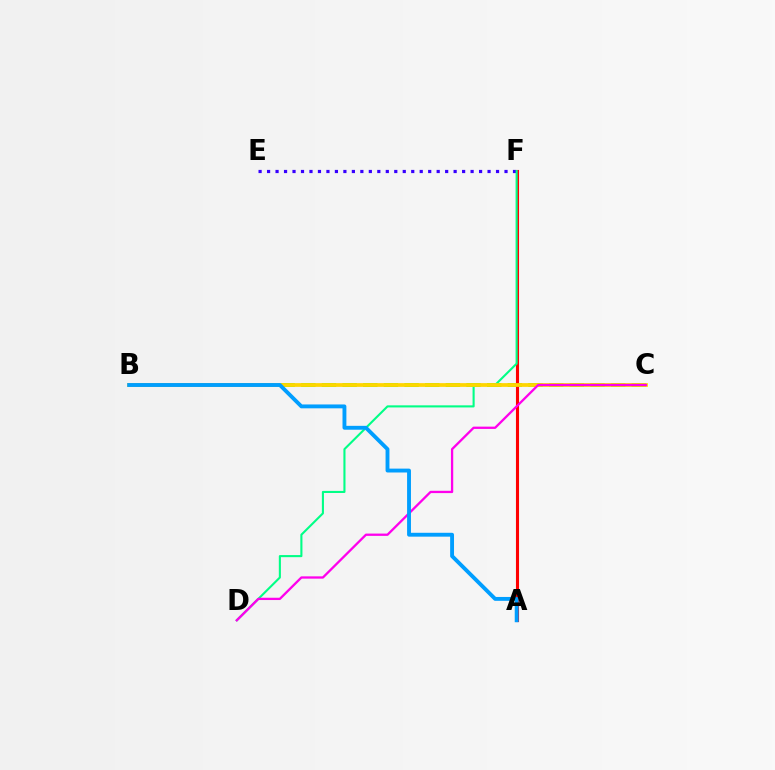{('B', 'C'): [{'color': '#4fff00', 'line_style': 'dashed', 'thickness': 2.81}, {'color': '#ffd500', 'line_style': 'solid', 'thickness': 2.69}], ('A', 'F'): [{'color': '#ff0000', 'line_style': 'solid', 'thickness': 2.23}], ('E', 'F'): [{'color': '#3700ff', 'line_style': 'dotted', 'thickness': 2.3}], ('D', 'F'): [{'color': '#00ff86', 'line_style': 'solid', 'thickness': 1.51}], ('C', 'D'): [{'color': '#ff00ed', 'line_style': 'solid', 'thickness': 1.65}], ('A', 'B'): [{'color': '#009eff', 'line_style': 'solid', 'thickness': 2.79}]}